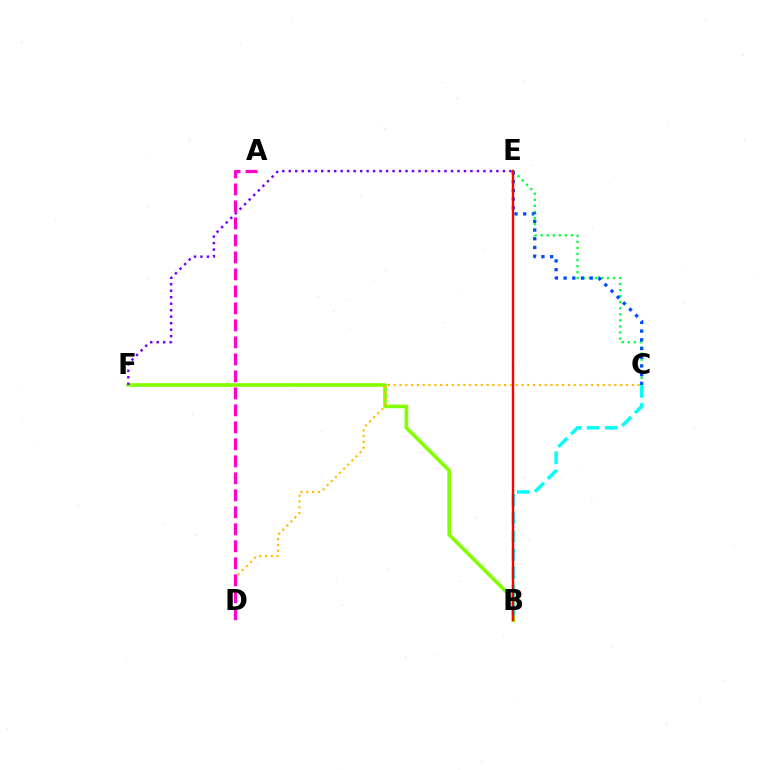{('C', 'E'): [{'color': '#00ff39', 'line_style': 'dotted', 'thickness': 1.65}, {'color': '#004bff', 'line_style': 'dotted', 'thickness': 2.37}], ('B', 'F'): [{'color': '#84ff00', 'line_style': 'solid', 'thickness': 2.63}], ('B', 'C'): [{'color': '#00fff6', 'line_style': 'dashed', 'thickness': 2.46}], ('B', 'E'): [{'color': '#ff0000', 'line_style': 'solid', 'thickness': 1.71}], ('E', 'F'): [{'color': '#7200ff', 'line_style': 'dotted', 'thickness': 1.76}], ('C', 'D'): [{'color': '#ffbd00', 'line_style': 'dotted', 'thickness': 1.58}], ('A', 'D'): [{'color': '#ff00cf', 'line_style': 'dashed', 'thickness': 2.31}]}